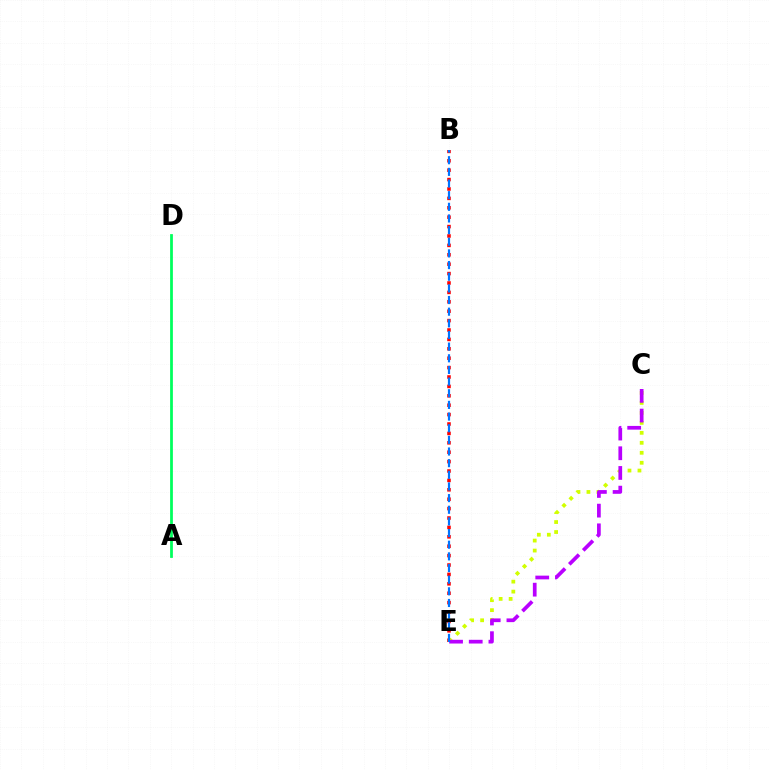{('B', 'E'): [{'color': '#ff0000', 'line_style': 'dotted', 'thickness': 2.55}, {'color': '#0074ff', 'line_style': 'dashed', 'thickness': 1.58}], ('C', 'E'): [{'color': '#d1ff00', 'line_style': 'dotted', 'thickness': 2.71}, {'color': '#b900ff', 'line_style': 'dashed', 'thickness': 2.68}], ('A', 'D'): [{'color': '#00ff5c', 'line_style': 'solid', 'thickness': 1.99}]}